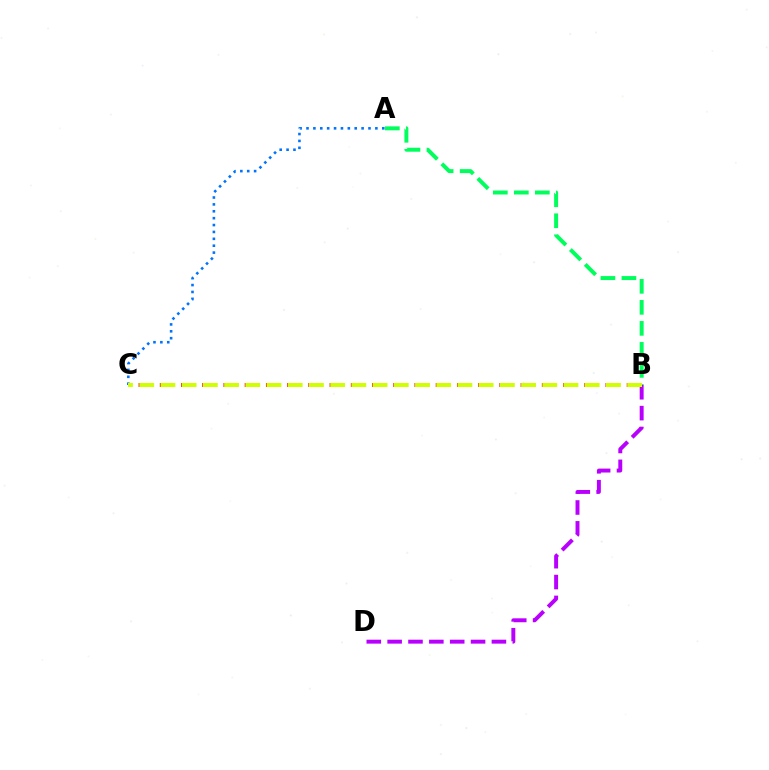{('A', 'B'): [{'color': '#00ff5c', 'line_style': 'dashed', 'thickness': 2.85}], ('B', 'D'): [{'color': '#b900ff', 'line_style': 'dashed', 'thickness': 2.83}], ('A', 'C'): [{'color': '#0074ff', 'line_style': 'dotted', 'thickness': 1.87}], ('B', 'C'): [{'color': '#ff0000', 'line_style': 'dotted', 'thickness': 2.88}, {'color': '#d1ff00', 'line_style': 'dashed', 'thickness': 2.88}]}